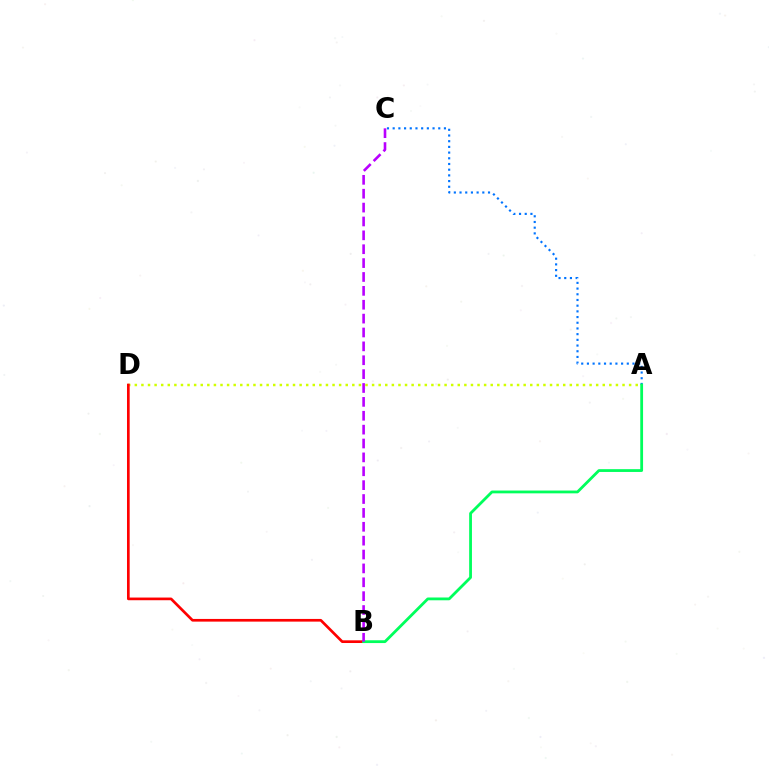{('A', 'D'): [{'color': '#d1ff00', 'line_style': 'dotted', 'thickness': 1.79}], ('B', 'D'): [{'color': '#ff0000', 'line_style': 'solid', 'thickness': 1.93}], ('A', 'C'): [{'color': '#0074ff', 'line_style': 'dotted', 'thickness': 1.55}], ('A', 'B'): [{'color': '#00ff5c', 'line_style': 'solid', 'thickness': 2.01}], ('B', 'C'): [{'color': '#b900ff', 'line_style': 'dashed', 'thickness': 1.89}]}